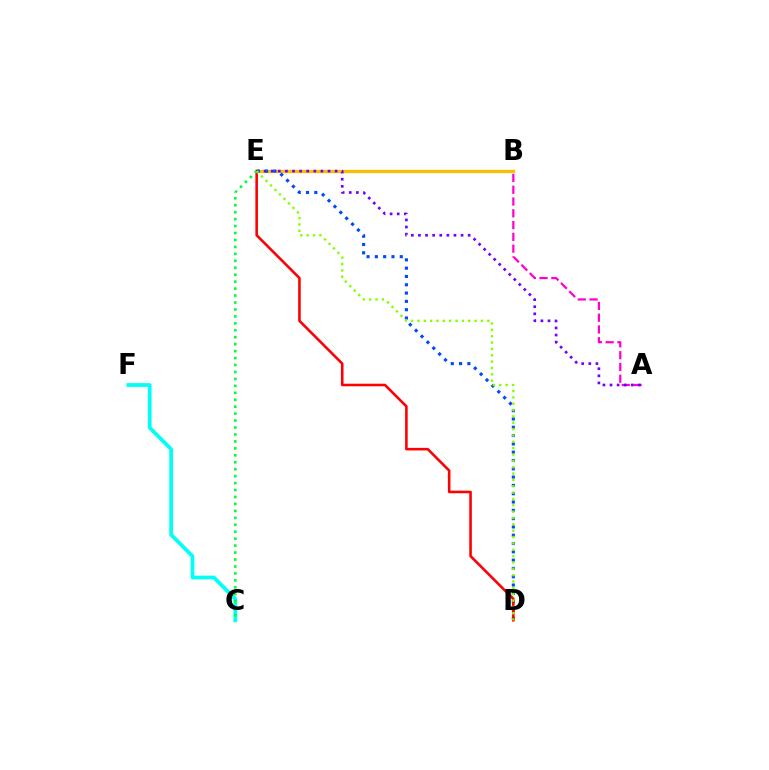{('B', 'E'): [{'color': '#ffbd00', 'line_style': 'solid', 'thickness': 2.38}], ('A', 'B'): [{'color': '#ff00cf', 'line_style': 'dashed', 'thickness': 1.6}], ('A', 'E'): [{'color': '#7200ff', 'line_style': 'dotted', 'thickness': 1.93}], ('D', 'E'): [{'color': '#004bff', 'line_style': 'dotted', 'thickness': 2.26}, {'color': '#ff0000', 'line_style': 'solid', 'thickness': 1.86}, {'color': '#84ff00', 'line_style': 'dotted', 'thickness': 1.73}], ('C', 'F'): [{'color': '#00fff6', 'line_style': 'solid', 'thickness': 2.7}], ('C', 'E'): [{'color': '#00ff39', 'line_style': 'dotted', 'thickness': 1.89}]}